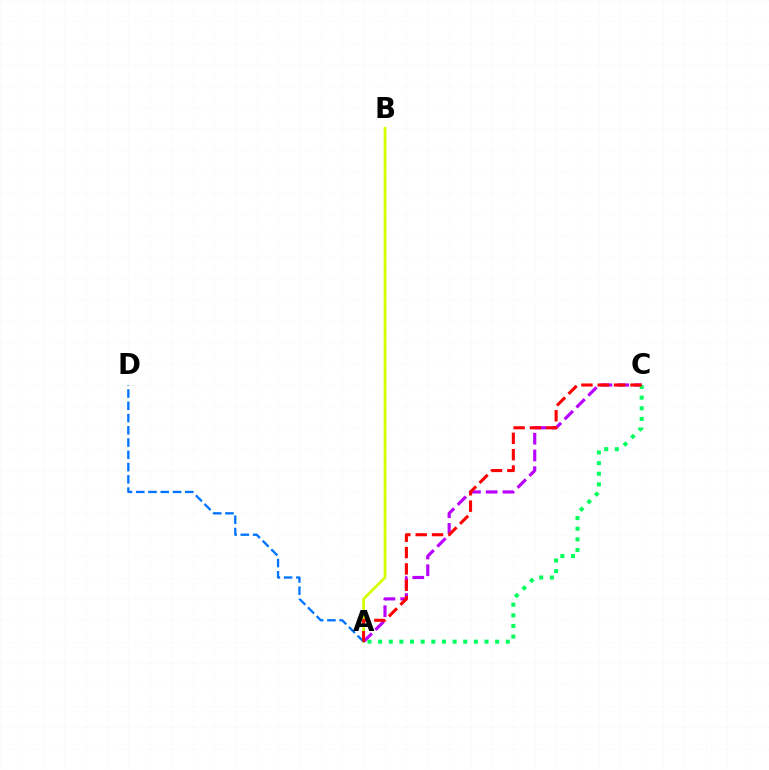{('A', 'B'): [{'color': '#d1ff00', 'line_style': 'solid', 'thickness': 1.98}], ('A', 'D'): [{'color': '#0074ff', 'line_style': 'dashed', 'thickness': 1.67}], ('A', 'C'): [{'color': '#b900ff', 'line_style': 'dashed', 'thickness': 2.27}, {'color': '#00ff5c', 'line_style': 'dotted', 'thickness': 2.89}, {'color': '#ff0000', 'line_style': 'dashed', 'thickness': 2.22}]}